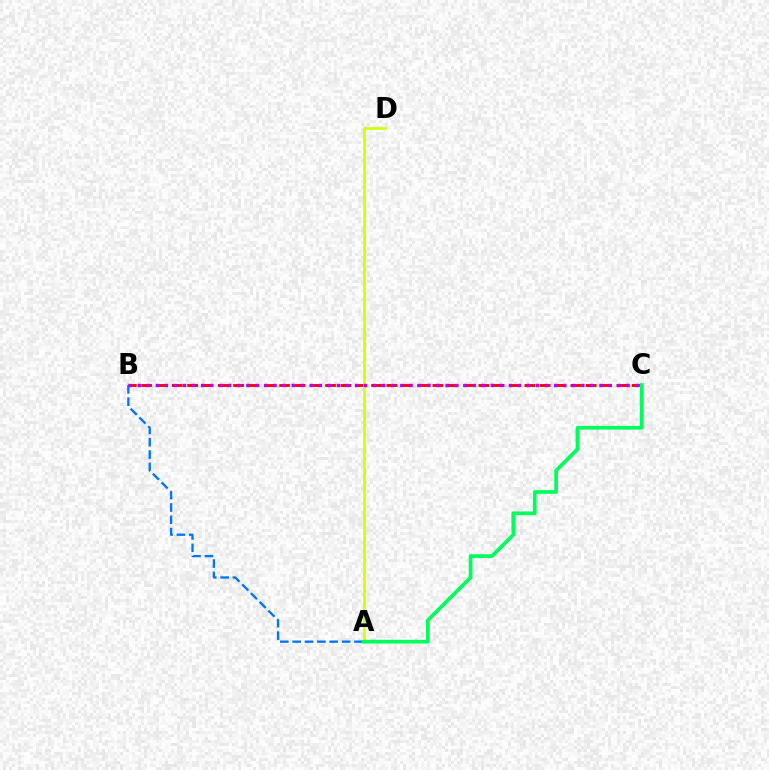{('B', 'C'): [{'color': '#ff0000', 'line_style': 'dashed', 'thickness': 2.08}, {'color': '#b900ff', 'line_style': 'dotted', 'thickness': 2.46}], ('A', 'B'): [{'color': '#0074ff', 'line_style': 'dashed', 'thickness': 1.68}], ('A', 'D'): [{'color': '#d1ff00', 'line_style': 'solid', 'thickness': 1.89}], ('A', 'C'): [{'color': '#00ff5c', 'line_style': 'solid', 'thickness': 2.67}]}